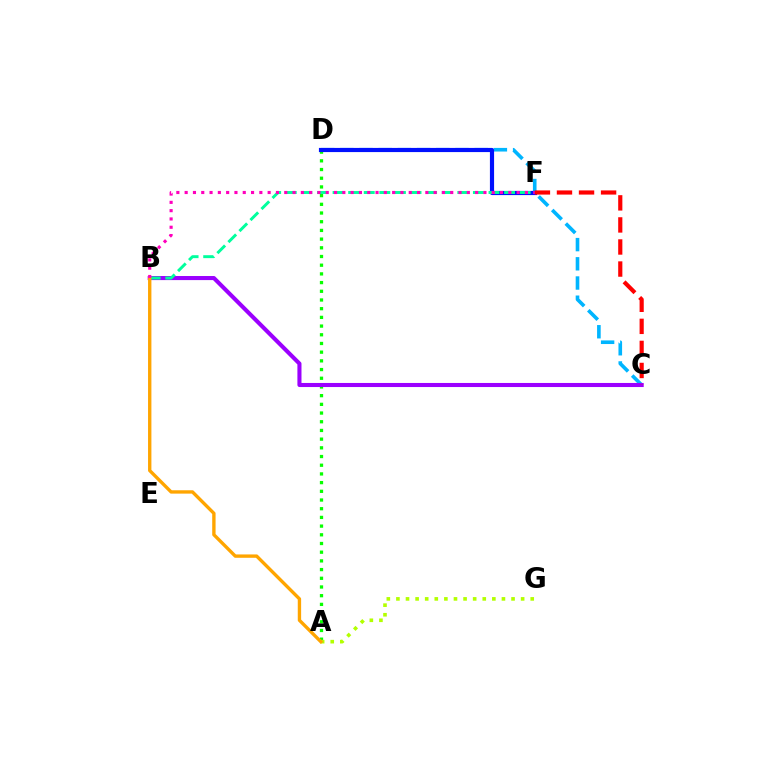{('A', 'D'): [{'color': '#08ff00', 'line_style': 'dotted', 'thickness': 2.36}], ('C', 'D'): [{'color': '#00b5ff', 'line_style': 'dashed', 'thickness': 2.61}], ('D', 'F'): [{'color': '#0010ff', 'line_style': 'solid', 'thickness': 3.0}], ('A', 'G'): [{'color': '#b3ff00', 'line_style': 'dotted', 'thickness': 2.61}], ('B', 'C'): [{'color': '#9b00ff', 'line_style': 'solid', 'thickness': 2.94}], ('B', 'F'): [{'color': '#00ff9d', 'line_style': 'dashed', 'thickness': 2.12}, {'color': '#ff00bd', 'line_style': 'dotted', 'thickness': 2.25}], ('A', 'B'): [{'color': '#ffa500', 'line_style': 'solid', 'thickness': 2.42}], ('C', 'F'): [{'color': '#ff0000', 'line_style': 'dashed', 'thickness': 3.0}]}